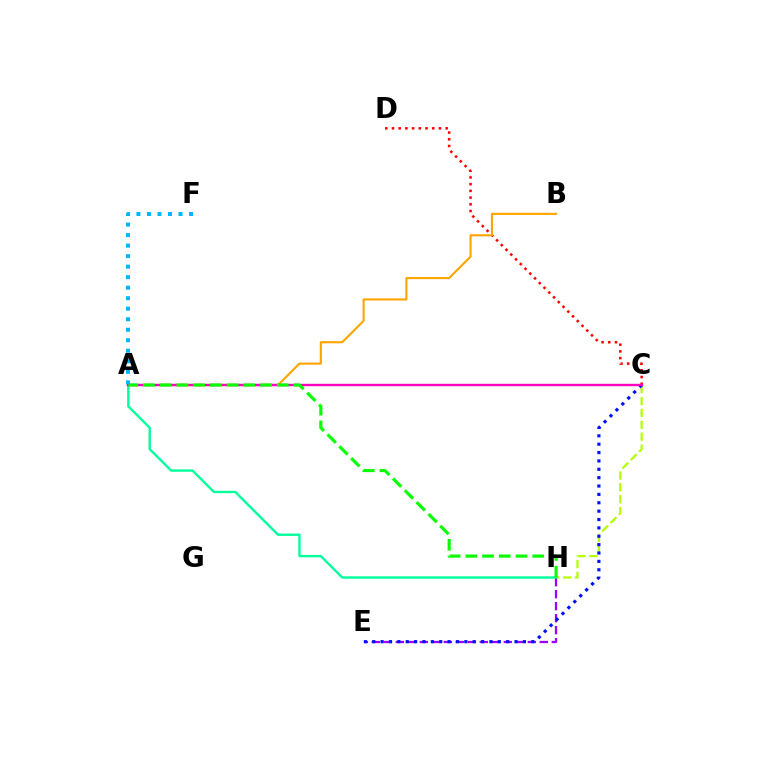{('C', 'D'): [{'color': '#ff0000', 'line_style': 'dotted', 'thickness': 1.82}], ('C', 'H'): [{'color': '#b3ff00', 'line_style': 'dashed', 'thickness': 1.62}], ('E', 'H'): [{'color': '#9b00ff', 'line_style': 'dashed', 'thickness': 1.63}], ('A', 'H'): [{'color': '#00ff9d', 'line_style': 'solid', 'thickness': 1.71}, {'color': '#08ff00', 'line_style': 'dashed', 'thickness': 2.27}], ('C', 'E'): [{'color': '#0010ff', 'line_style': 'dotted', 'thickness': 2.27}], ('A', 'B'): [{'color': '#ffa500', 'line_style': 'solid', 'thickness': 1.53}], ('A', 'C'): [{'color': '#ff00bd', 'line_style': 'solid', 'thickness': 1.73}], ('A', 'F'): [{'color': '#00b5ff', 'line_style': 'dotted', 'thickness': 2.86}]}